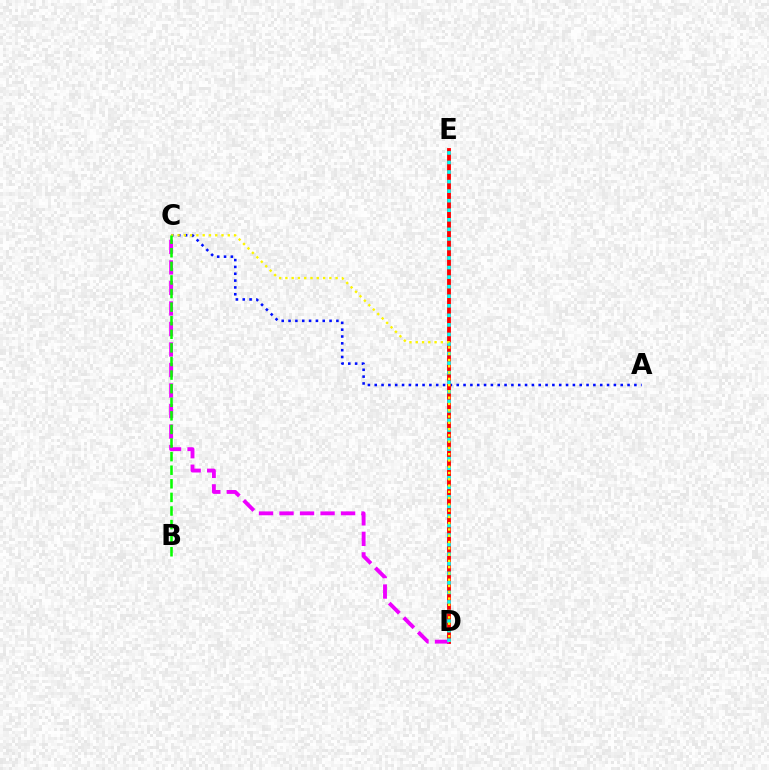{('A', 'C'): [{'color': '#0010ff', 'line_style': 'dotted', 'thickness': 1.86}], ('D', 'E'): [{'color': '#ff0000', 'line_style': 'solid', 'thickness': 2.77}, {'color': '#00fff6', 'line_style': 'dotted', 'thickness': 2.6}], ('C', 'D'): [{'color': '#ee00ff', 'line_style': 'dashed', 'thickness': 2.79}, {'color': '#fcf500', 'line_style': 'dotted', 'thickness': 1.71}], ('B', 'C'): [{'color': '#08ff00', 'line_style': 'dashed', 'thickness': 1.85}]}